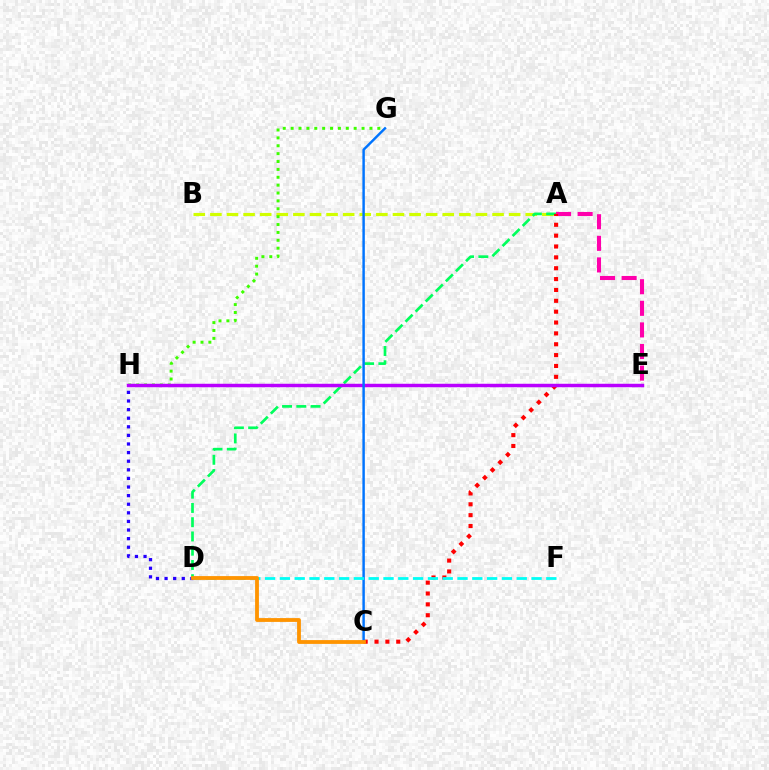{('D', 'H'): [{'color': '#2500ff', 'line_style': 'dotted', 'thickness': 2.34}], ('A', 'B'): [{'color': '#d1ff00', 'line_style': 'dashed', 'thickness': 2.25}], ('A', 'D'): [{'color': '#00ff5c', 'line_style': 'dashed', 'thickness': 1.94}], ('A', 'E'): [{'color': '#ff00ac', 'line_style': 'dashed', 'thickness': 2.93}], ('A', 'C'): [{'color': '#ff0000', 'line_style': 'dotted', 'thickness': 2.95}], ('G', 'H'): [{'color': '#3dff00', 'line_style': 'dotted', 'thickness': 2.14}], ('E', 'H'): [{'color': '#b900ff', 'line_style': 'solid', 'thickness': 2.49}], ('C', 'G'): [{'color': '#0074ff', 'line_style': 'solid', 'thickness': 1.76}], ('D', 'F'): [{'color': '#00fff6', 'line_style': 'dashed', 'thickness': 2.01}], ('C', 'D'): [{'color': '#ff9400', 'line_style': 'solid', 'thickness': 2.74}]}